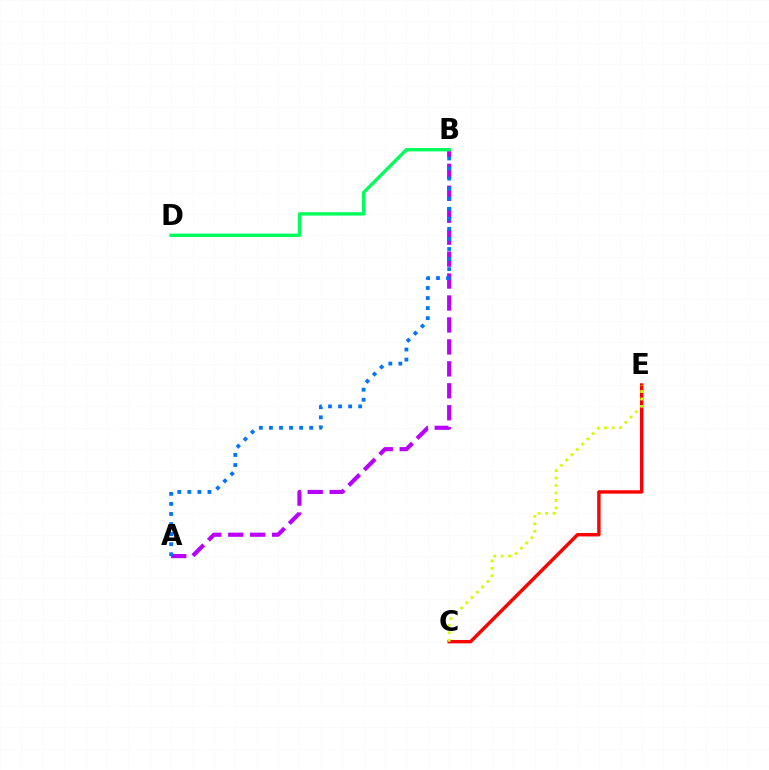{('C', 'E'): [{'color': '#ff0000', 'line_style': 'solid', 'thickness': 2.45}, {'color': '#d1ff00', 'line_style': 'dotted', 'thickness': 2.03}], ('A', 'B'): [{'color': '#b900ff', 'line_style': 'dashed', 'thickness': 2.98}, {'color': '#0074ff', 'line_style': 'dotted', 'thickness': 2.73}], ('B', 'D'): [{'color': '#00ff5c', 'line_style': 'solid', 'thickness': 2.41}]}